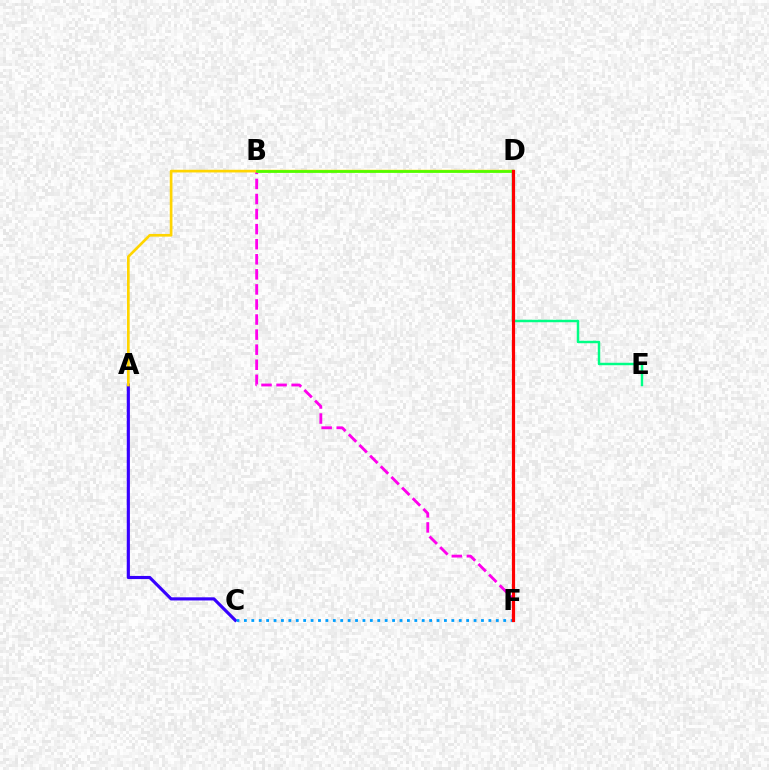{('D', 'E'): [{'color': '#00ff86', 'line_style': 'solid', 'thickness': 1.77}], ('A', 'C'): [{'color': '#3700ff', 'line_style': 'solid', 'thickness': 2.26}], ('B', 'F'): [{'color': '#ff00ed', 'line_style': 'dashed', 'thickness': 2.05}], ('C', 'F'): [{'color': '#009eff', 'line_style': 'dotted', 'thickness': 2.01}], ('A', 'D'): [{'color': '#ffd500', 'line_style': 'solid', 'thickness': 1.93}], ('B', 'D'): [{'color': '#4fff00', 'line_style': 'solid', 'thickness': 1.96}], ('D', 'F'): [{'color': '#ff0000', 'line_style': 'solid', 'thickness': 2.3}]}